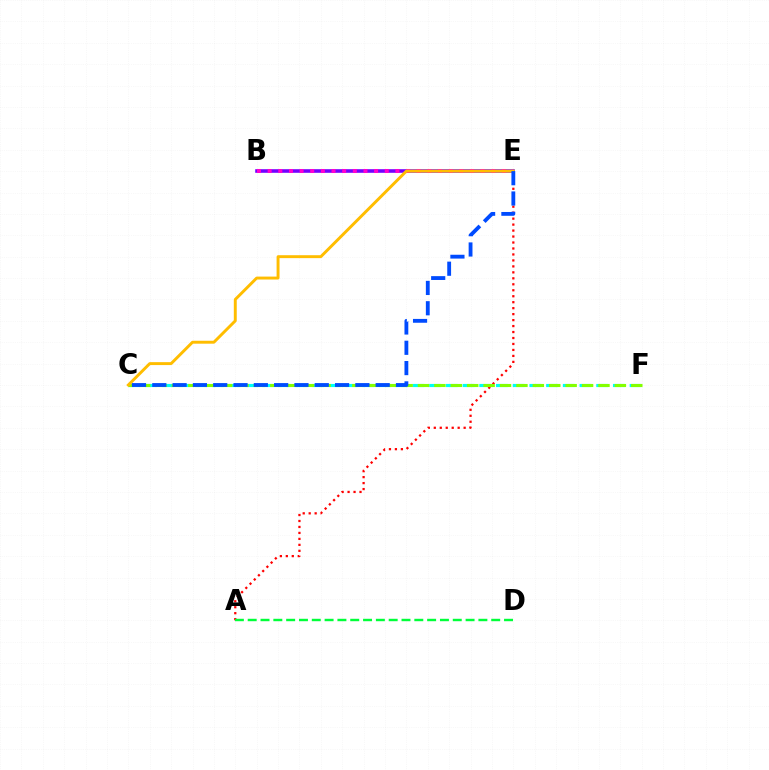{('B', 'E'): [{'color': '#7200ff', 'line_style': 'solid', 'thickness': 2.59}, {'color': '#ff00cf', 'line_style': 'dotted', 'thickness': 2.89}], ('C', 'F'): [{'color': '#00fff6', 'line_style': 'dashed', 'thickness': 2.27}, {'color': '#84ff00', 'line_style': 'dashed', 'thickness': 2.23}], ('A', 'E'): [{'color': '#ff0000', 'line_style': 'dotted', 'thickness': 1.62}], ('A', 'D'): [{'color': '#00ff39', 'line_style': 'dashed', 'thickness': 1.74}], ('C', 'E'): [{'color': '#ffbd00', 'line_style': 'solid', 'thickness': 2.11}, {'color': '#004bff', 'line_style': 'dashed', 'thickness': 2.76}]}